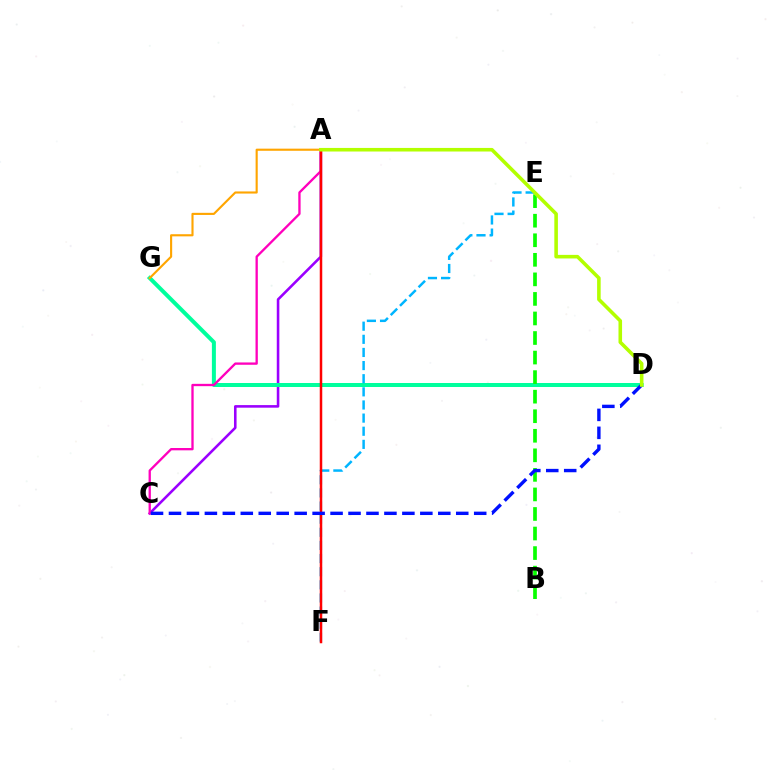{('A', 'C'): [{'color': '#9b00ff', 'line_style': 'solid', 'thickness': 1.86}, {'color': '#ff00bd', 'line_style': 'solid', 'thickness': 1.67}], ('D', 'G'): [{'color': '#00ff9d', 'line_style': 'solid', 'thickness': 2.88}], ('A', 'G'): [{'color': '#ffa500', 'line_style': 'solid', 'thickness': 1.53}], ('E', 'F'): [{'color': '#00b5ff', 'line_style': 'dashed', 'thickness': 1.78}], ('B', 'E'): [{'color': '#08ff00', 'line_style': 'dashed', 'thickness': 2.66}], ('A', 'F'): [{'color': '#ff0000', 'line_style': 'solid', 'thickness': 1.8}], ('C', 'D'): [{'color': '#0010ff', 'line_style': 'dashed', 'thickness': 2.44}], ('A', 'D'): [{'color': '#b3ff00', 'line_style': 'solid', 'thickness': 2.58}]}